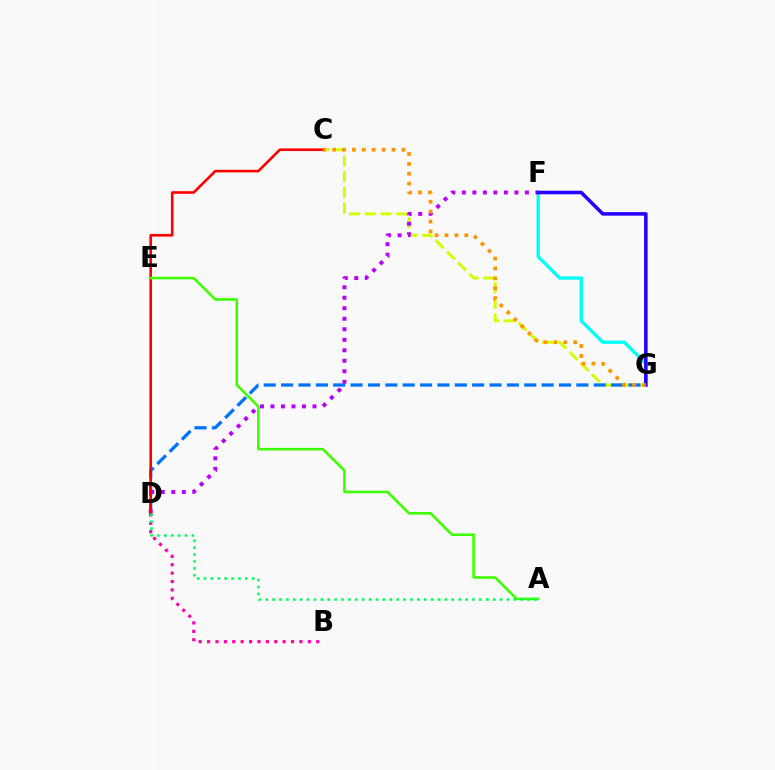{('F', 'G'): [{'color': '#00fff6', 'line_style': 'solid', 'thickness': 2.41}, {'color': '#2500ff', 'line_style': 'solid', 'thickness': 2.55}], ('C', 'G'): [{'color': '#d1ff00', 'line_style': 'dashed', 'thickness': 2.14}, {'color': '#ff9400', 'line_style': 'dotted', 'thickness': 2.69}], ('B', 'D'): [{'color': '#ff00ac', 'line_style': 'dotted', 'thickness': 2.28}], ('D', 'G'): [{'color': '#0074ff', 'line_style': 'dashed', 'thickness': 2.36}], ('D', 'F'): [{'color': '#b900ff', 'line_style': 'dotted', 'thickness': 2.85}], ('C', 'D'): [{'color': '#ff0000', 'line_style': 'solid', 'thickness': 1.89}], ('A', 'E'): [{'color': '#3dff00', 'line_style': 'solid', 'thickness': 1.87}], ('A', 'D'): [{'color': '#00ff5c', 'line_style': 'dotted', 'thickness': 1.87}]}